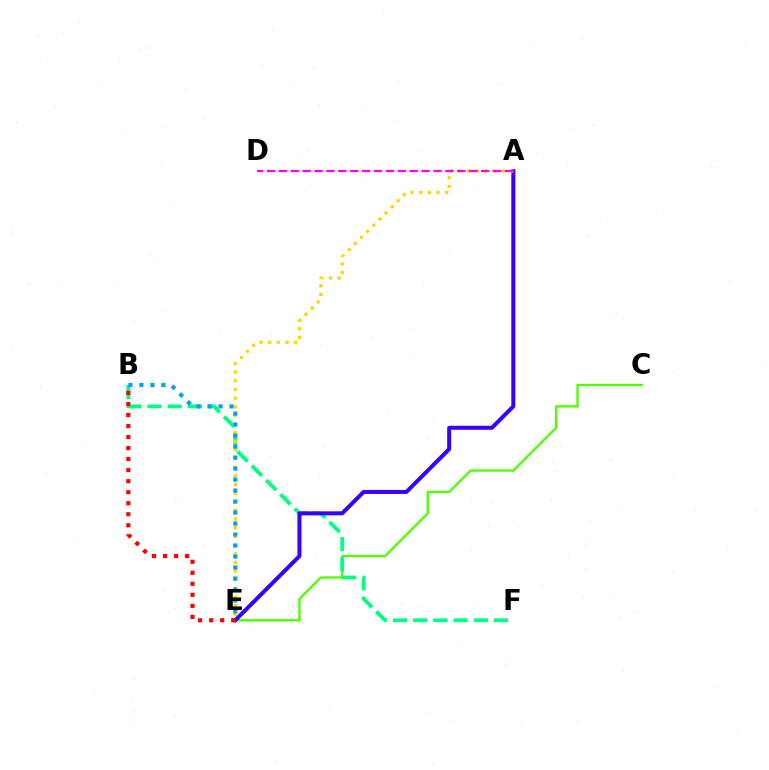{('C', 'E'): [{'color': '#4fff00', 'line_style': 'solid', 'thickness': 1.68}], ('B', 'F'): [{'color': '#00ff86', 'line_style': 'dashed', 'thickness': 2.75}], ('A', 'E'): [{'color': '#3700ff', 'line_style': 'solid', 'thickness': 2.88}, {'color': '#ffd500', 'line_style': 'dotted', 'thickness': 2.35}], ('B', 'E'): [{'color': '#ff0000', 'line_style': 'dotted', 'thickness': 2.99}, {'color': '#009eff', 'line_style': 'dotted', 'thickness': 2.99}], ('A', 'D'): [{'color': '#ff00ed', 'line_style': 'dashed', 'thickness': 1.62}]}